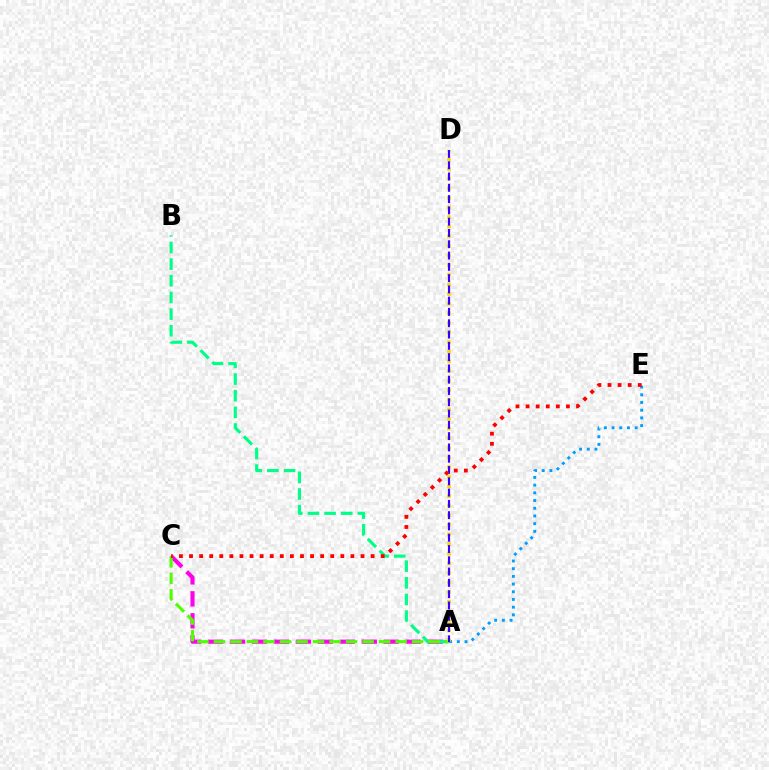{('A', 'E'): [{'color': '#009eff', 'line_style': 'dotted', 'thickness': 2.09}], ('A', 'C'): [{'color': '#ff00ed', 'line_style': 'dashed', 'thickness': 2.98}, {'color': '#4fff00', 'line_style': 'dashed', 'thickness': 2.24}], ('A', 'B'): [{'color': '#00ff86', 'line_style': 'dashed', 'thickness': 2.26}], ('A', 'D'): [{'color': '#ffd500', 'line_style': 'dotted', 'thickness': 2.61}, {'color': '#3700ff', 'line_style': 'dashed', 'thickness': 1.53}], ('C', 'E'): [{'color': '#ff0000', 'line_style': 'dotted', 'thickness': 2.74}]}